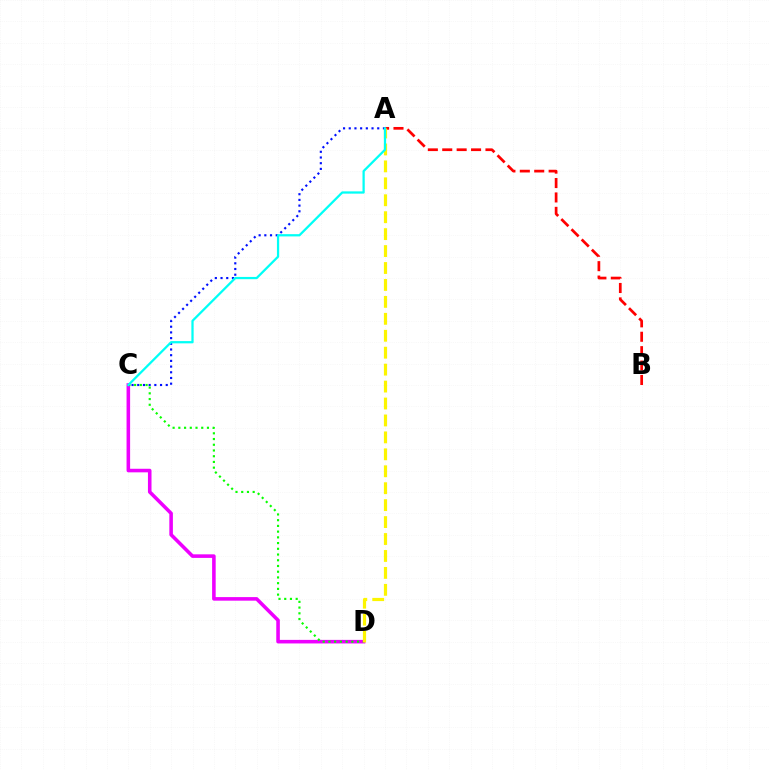{('A', 'B'): [{'color': '#ff0000', 'line_style': 'dashed', 'thickness': 1.96}], ('A', 'C'): [{'color': '#0010ff', 'line_style': 'dotted', 'thickness': 1.55}, {'color': '#00fff6', 'line_style': 'solid', 'thickness': 1.62}], ('C', 'D'): [{'color': '#ee00ff', 'line_style': 'solid', 'thickness': 2.57}, {'color': '#08ff00', 'line_style': 'dotted', 'thickness': 1.56}], ('A', 'D'): [{'color': '#fcf500', 'line_style': 'dashed', 'thickness': 2.3}]}